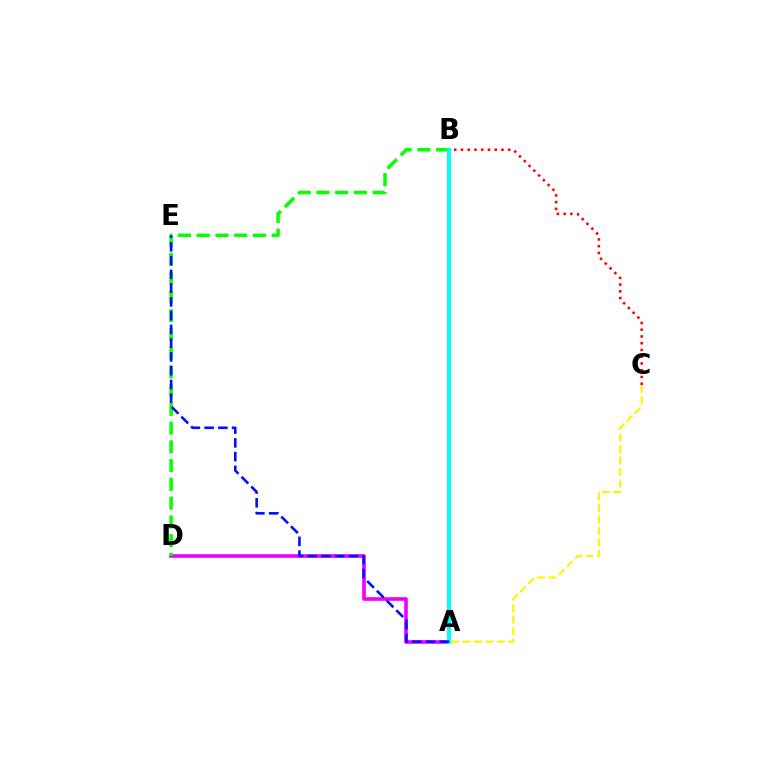{('B', 'C'): [{'color': '#ff0000', 'line_style': 'dotted', 'thickness': 1.83}], ('A', 'D'): [{'color': '#ee00ff', 'line_style': 'solid', 'thickness': 2.62}], ('B', 'D'): [{'color': '#08ff00', 'line_style': 'dashed', 'thickness': 2.55}], ('A', 'C'): [{'color': '#fcf500', 'line_style': 'dashed', 'thickness': 1.56}], ('A', 'B'): [{'color': '#00fff6', 'line_style': 'solid', 'thickness': 2.87}], ('A', 'E'): [{'color': '#0010ff', 'line_style': 'dashed', 'thickness': 1.87}]}